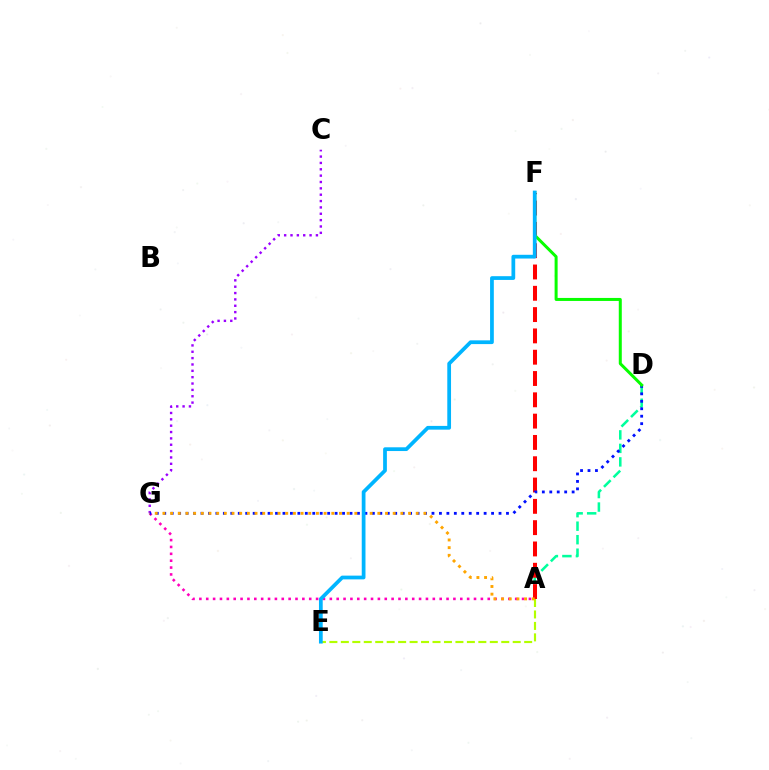{('A', 'G'): [{'color': '#ff00bd', 'line_style': 'dotted', 'thickness': 1.87}, {'color': '#ffa500', 'line_style': 'dotted', 'thickness': 2.09}], ('A', 'D'): [{'color': '#00ff9d', 'line_style': 'dashed', 'thickness': 1.83}], ('A', 'F'): [{'color': '#ff0000', 'line_style': 'dashed', 'thickness': 2.89}], ('C', 'G'): [{'color': '#9b00ff', 'line_style': 'dotted', 'thickness': 1.73}], ('A', 'E'): [{'color': '#b3ff00', 'line_style': 'dashed', 'thickness': 1.56}], ('D', 'G'): [{'color': '#0010ff', 'line_style': 'dotted', 'thickness': 2.02}], ('D', 'F'): [{'color': '#08ff00', 'line_style': 'solid', 'thickness': 2.17}], ('E', 'F'): [{'color': '#00b5ff', 'line_style': 'solid', 'thickness': 2.7}]}